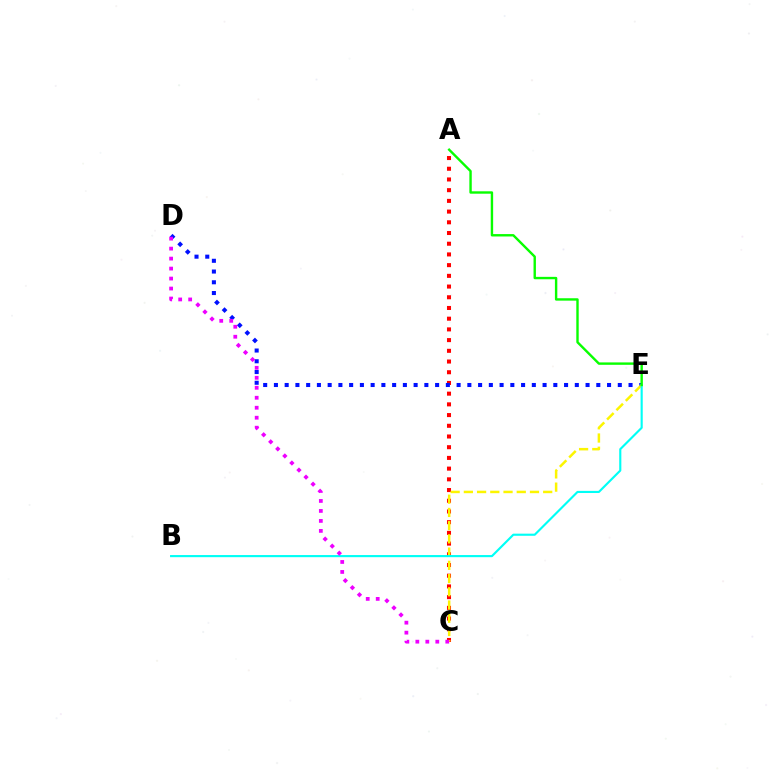{('A', 'C'): [{'color': '#ff0000', 'line_style': 'dotted', 'thickness': 2.91}], ('D', 'E'): [{'color': '#0010ff', 'line_style': 'dotted', 'thickness': 2.92}], ('C', 'E'): [{'color': '#fcf500', 'line_style': 'dashed', 'thickness': 1.8}], ('B', 'E'): [{'color': '#00fff6', 'line_style': 'solid', 'thickness': 1.54}], ('C', 'D'): [{'color': '#ee00ff', 'line_style': 'dotted', 'thickness': 2.71}], ('A', 'E'): [{'color': '#08ff00', 'line_style': 'solid', 'thickness': 1.73}]}